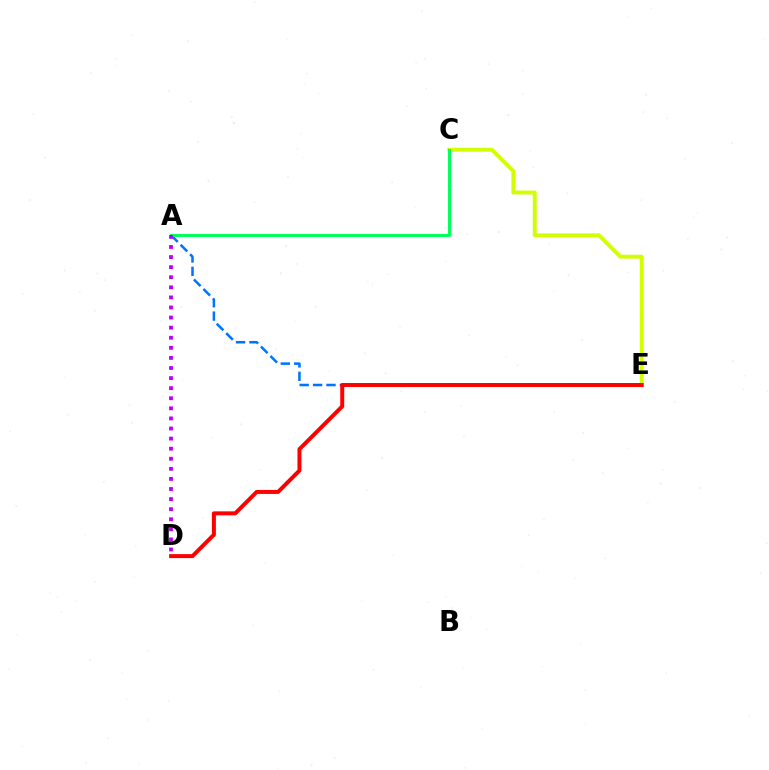{('C', 'E'): [{'color': '#d1ff00', 'line_style': 'solid', 'thickness': 2.8}], ('A', 'E'): [{'color': '#0074ff', 'line_style': 'dashed', 'thickness': 1.82}], ('A', 'C'): [{'color': '#00ff5c', 'line_style': 'solid', 'thickness': 2.14}], ('D', 'E'): [{'color': '#ff0000', 'line_style': 'solid', 'thickness': 2.86}], ('A', 'D'): [{'color': '#b900ff', 'line_style': 'dotted', 'thickness': 2.74}]}